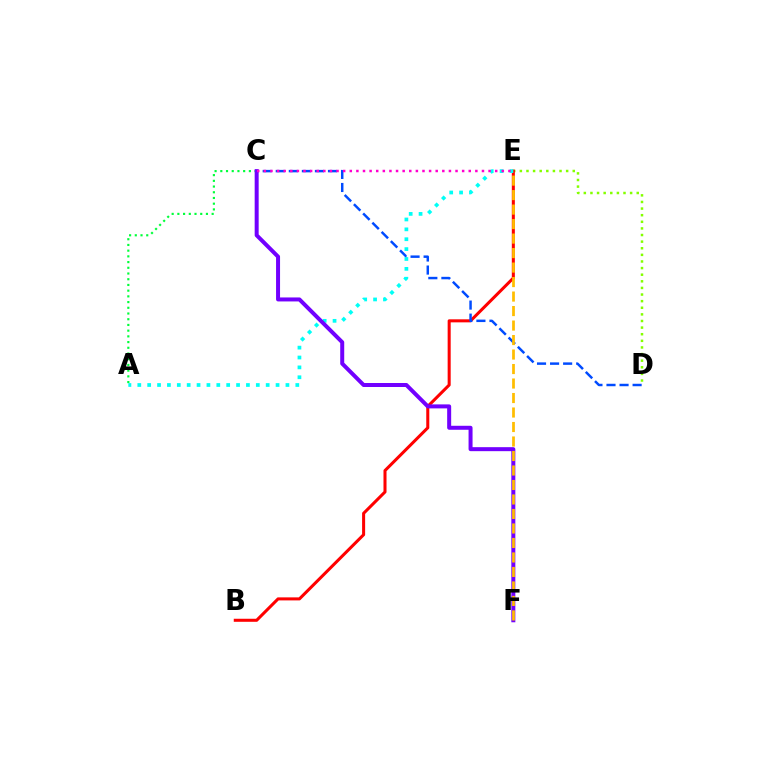{('D', 'E'): [{'color': '#84ff00', 'line_style': 'dotted', 'thickness': 1.8}], ('B', 'E'): [{'color': '#ff0000', 'line_style': 'solid', 'thickness': 2.19}], ('C', 'D'): [{'color': '#004bff', 'line_style': 'dashed', 'thickness': 1.77}], ('A', 'C'): [{'color': '#00ff39', 'line_style': 'dotted', 'thickness': 1.55}], ('A', 'E'): [{'color': '#00fff6', 'line_style': 'dotted', 'thickness': 2.68}], ('C', 'F'): [{'color': '#7200ff', 'line_style': 'solid', 'thickness': 2.88}], ('C', 'E'): [{'color': '#ff00cf', 'line_style': 'dotted', 'thickness': 1.8}], ('E', 'F'): [{'color': '#ffbd00', 'line_style': 'dashed', 'thickness': 1.97}]}